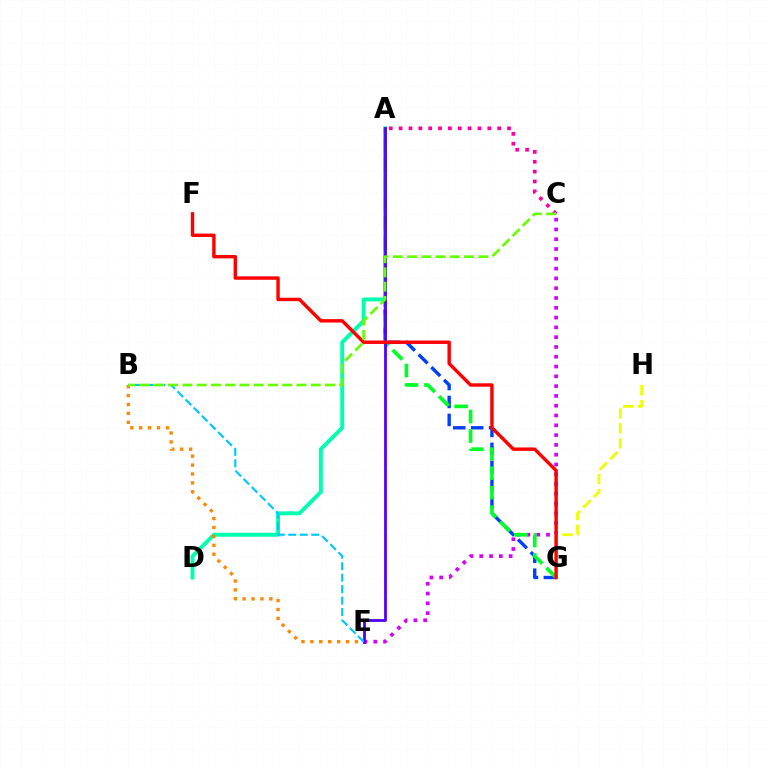{('C', 'E'): [{'color': '#d600ff', 'line_style': 'dotted', 'thickness': 2.66}], ('A', 'G'): [{'color': '#003fff', 'line_style': 'dashed', 'thickness': 2.44}, {'color': '#00ff27', 'line_style': 'dashed', 'thickness': 2.65}], ('A', 'D'): [{'color': '#00ffaf', 'line_style': 'solid', 'thickness': 2.82}], ('A', 'C'): [{'color': '#ff00a0', 'line_style': 'dotted', 'thickness': 2.68}], ('A', 'E'): [{'color': '#4f00ff', 'line_style': 'solid', 'thickness': 2.0}], ('B', 'E'): [{'color': '#00c7ff', 'line_style': 'dashed', 'thickness': 1.56}, {'color': '#ff8800', 'line_style': 'dotted', 'thickness': 2.42}], ('G', 'H'): [{'color': '#eeff00', 'line_style': 'dashed', 'thickness': 2.02}], ('F', 'G'): [{'color': '#ff0000', 'line_style': 'solid', 'thickness': 2.46}], ('B', 'C'): [{'color': '#66ff00', 'line_style': 'dashed', 'thickness': 1.94}]}